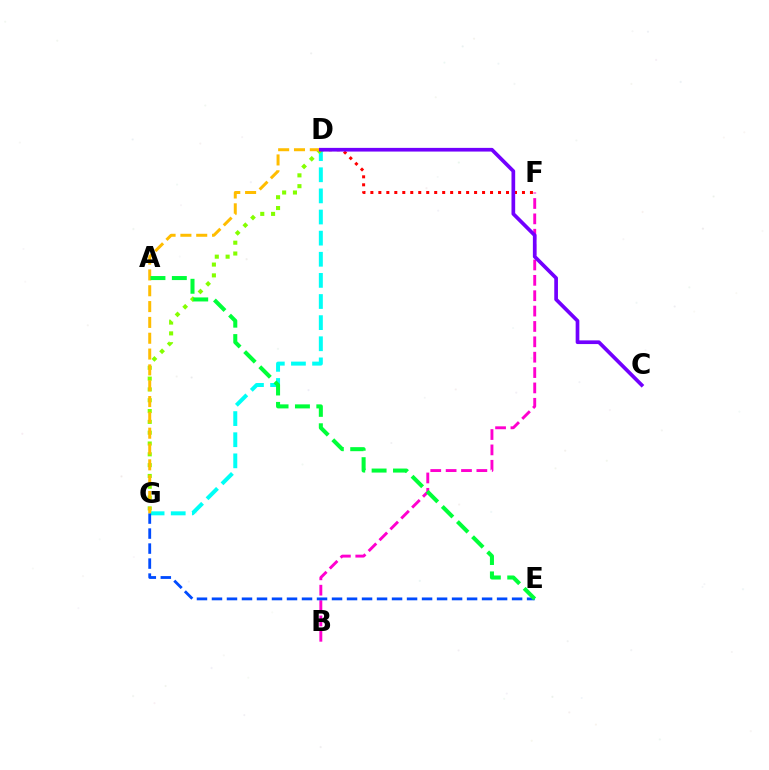{('B', 'F'): [{'color': '#ff00cf', 'line_style': 'dashed', 'thickness': 2.09}], ('D', 'F'): [{'color': '#ff0000', 'line_style': 'dotted', 'thickness': 2.17}], ('D', 'G'): [{'color': '#00fff6', 'line_style': 'dashed', 'thickness': 2.87}, {'color': '#84ff00', 'line_style': 'dotted', 'thickness': 2.94}, {'color': '#ffbd00', 'line_style': 'dashed', 'thickness': 2.15}], ('E', 'G'): [{'color': '#004bff', 'line_style': 'dashed', 'thickness': 2.04}], ('A', 'E'): [{'color': '#00ff39', 'line_style': 'dashed', 'thickness': 2.91}], ('C', 'D'): [{'color': '#7200ff', 'line_style': 'solid', 'thickness': 2.66}]}